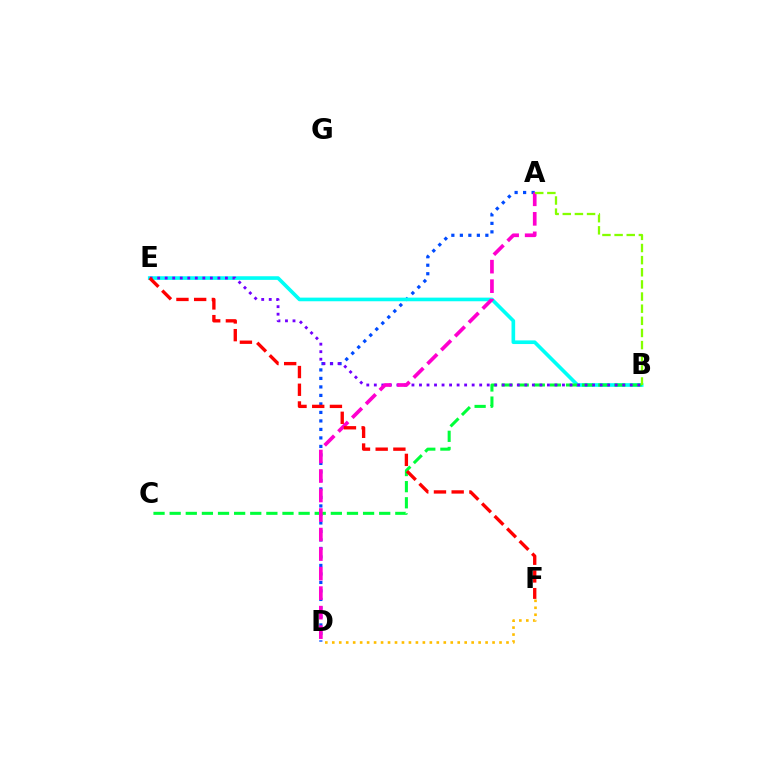{('A', 'D'): [{'color': '#004bff', 'line_style': 'dotted', 'thickness': 2.31}, {'color': '#ff00cf', 'line_style': 'dashed', 'thickness': 2.65}], ('B', 'E'): [{'color': '#00fff6', 'line_style': 'solid', 'thickness': 2.62}, {'color': '#7200ff', 'line_style': 'dotted', 'thickness': 2.04}], ('D', 'F'): [{'color': '#ffbd00', 'line_style': 'dotted', 'thickness': 1.89}], ('B', 'C'): [{'color': '#00ff39', 'line_style': 'dashed', 'thickness': 2.19}], ('A', 'B'): [{'color': '#84ff00', 'line_style': 'dashed', 'thickness': 1.65}], ('E', 'F'): [{'color': '#ff0000', 'line_style': 'dashed', 'thickness': 2.41}]}